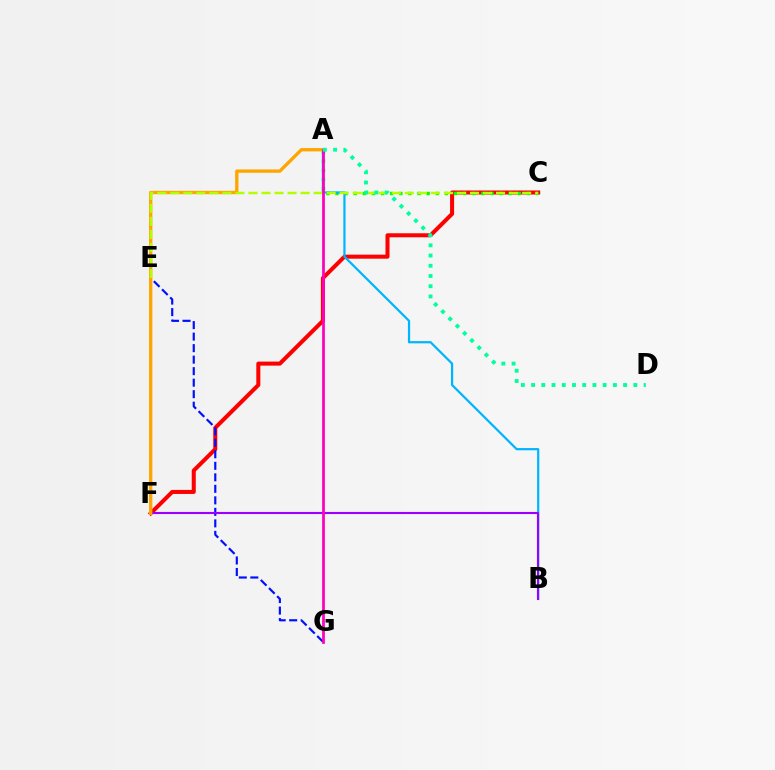{('C', 'F'): [{'color': '#ff0000', 'line_style': 'solid', 'thickness': 2.9}], ('A', 'C'): [{'color': '#08ff00', 'line_style': 'dotted', 'thickness': 2.48}], ('A', 'B'): [{'color': '#00b5ff', 'line_style': 'solid', 'thickness': 1.6}], ('E', 'G'): [{'color': '#0010ff', 'line_style': 'dashed', 'thickness': 1.56}], ('B', 'F'): [{'color': '#9b00ff', 'line_style': 'solid', 'thickness': 1.52}], ('A', 'F'): [{'color': '#ffa500', 'line_style': 'solid', 'thickness': 2.39}], ('C', 'E'): [{'color': '#b3ff00', 'line_style': 'dashed', 'thickness': 1.77}], ('A', 'G'): [{'color': '#ff00bd', 'line_style': 'solid', 'thickness': 1.98}], ('A', 'D'): [{'color': '#00ff9d', 'line_style': 'dotted', 'thickness': 2.78}]}